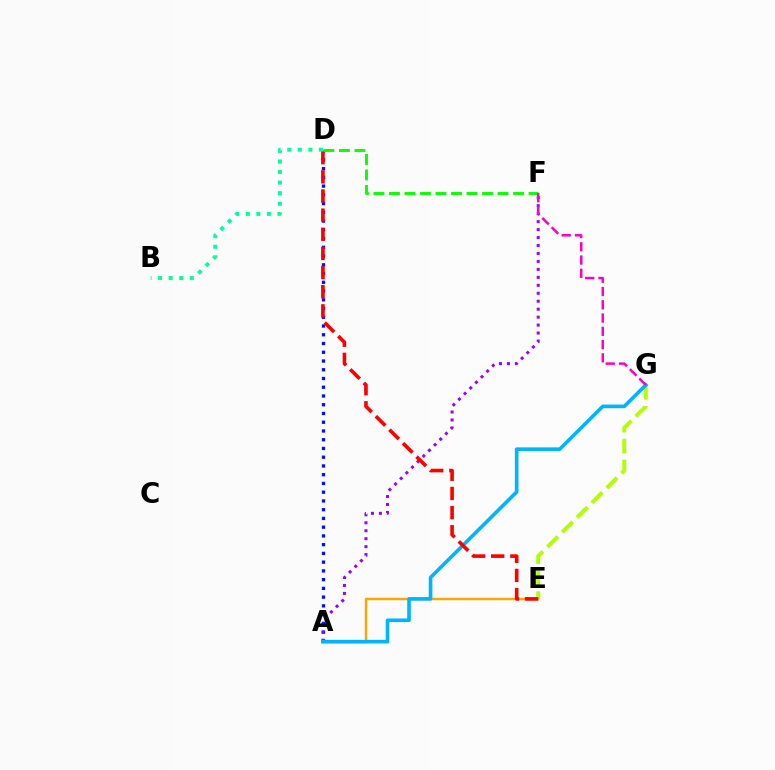{('E', 'G'): [{'color': '#b3ff00', 'line_style': 'dashed', 'thickness': 2.84}], ('A', 'D'): [{'color': '#0010ff', 'line_style': 'dotted', 'thickness': 2.38}], ('A', 'F'): [{'color': '#9b00ff', 'line_style': 'dotted', 'thickness': 2.16}], ('A', 'E'): [{'color': '#ffa500', 'line_style': 'solid', 'thickness': 1.76}], ('A', 'G'): [{'color': '#00b5ff', 'line_style': 'solid', 'thickness': 2.61}], ('D', 'E'): [{'color': '#ff0000', 'line_style': 'dashed', 'thickness': 2.6}], ('D', 'F'): [{'color': '#08ff00', 'line_style': 'dashed', 'thickness': 2.11}], ('F', 'G'): [{'color': '#ff00bd', 'line_style': 'dashed', 'thickness': 1.8}], ('B', 'D'): [{'color': '#00ff9d', 'line_style': 'dotted', 'thickness': 2.87}]}